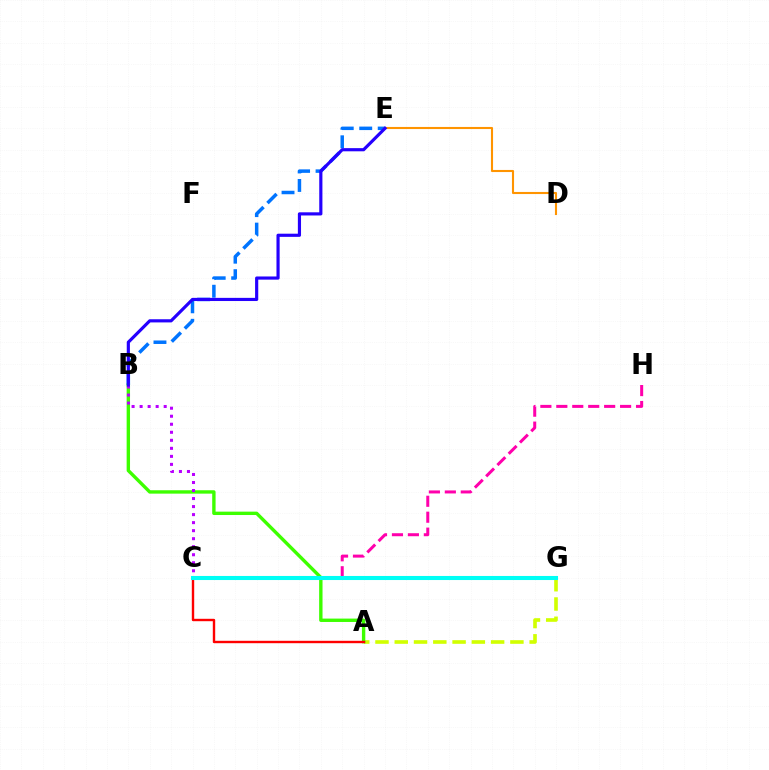{('B', 'E'): [{'color': '#0074ff', 'line_style': 'dashed', 'thickness': 2.51}, {'color': '#2500ff', 'line_style': 'solid', 'thickness': 2.28}], ('A', 'G'): [{'color': '#d1ff00', 'line_style': 'dashed', 'thickness': 2.62}], ('A', 'B'): [{'color': '#3dff00', 'line_style': 'solid', 'thickness': 2.44}], ('C', 'G'): [{'color': '#00ff5c', 'line_style': 'dotted', 'thickness': 2.76}, {'color': '#00fff6', 'line_style': 'solid', 'thickness': 2.93}], ('A', 'C'): [{'color': '#ff0000', 'line_style': 'solid', 'thickness': 1.73}], ('B', 'C'): [{'color': '#b900ff', 'line_style': 'dotted', 'thickness': 2.18}], ('D', 'E'): [{'color': '#ff9400', 'line_style': 'solid', 'thickness': 1.51}], ('C', 'H'): [{'color': '#ff00ac', 'line_style': 'dashed', 'thickness': 2.17}]}